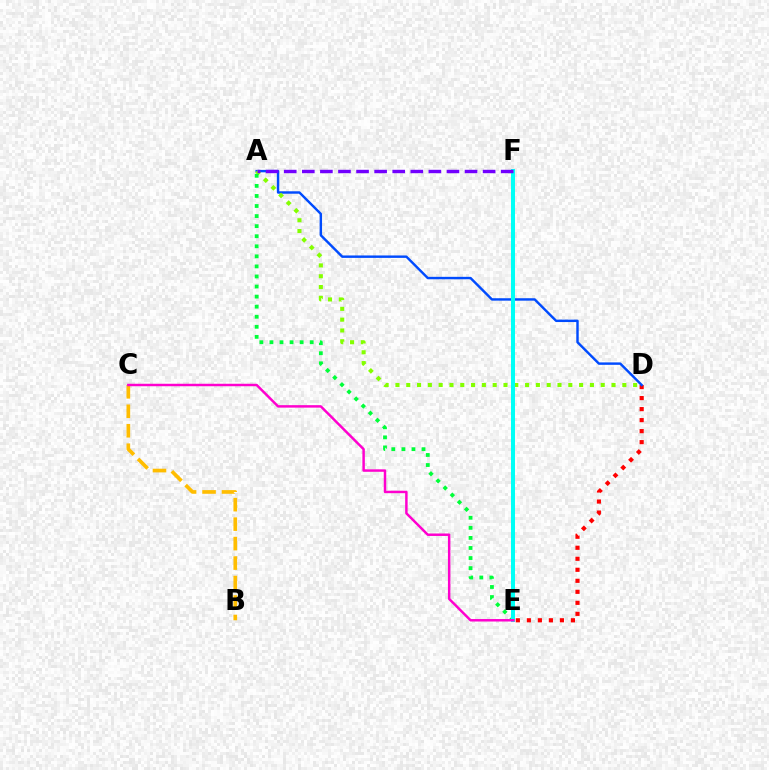{('D', 'E'): [{'color': '#ff0000', 'line_style': 'dotted', 'thickness': 2.99}], ('A', 'D'): [{'color': '#004bff', 'line_style': 'solid', 'thickness': 1.75}, {'color': '#84ff00', 'line_style': 'dotted', 'thickness': 2.94}], ('B', 'C'): [{'color': '#ffbd00', 'line_style': 'dashed', 'thickness': 2.65}], ('A', 'E'): [{'color': '#00ff39', 'line_style': 'dotted', 'thickness': 2.73}], ('E', 'F'): [{'color': '#00fff6', 'line_style': 'solid', 'thickness': 2.89}], ('C', 'E'): [{'color': '#ff00cf', 'line_style': 'solid', 'thickness': 1.78}], ('A', 'F'): [{'color': '#7200ff', 'line_style': 'dashed', 'thickness': 2.46}]}